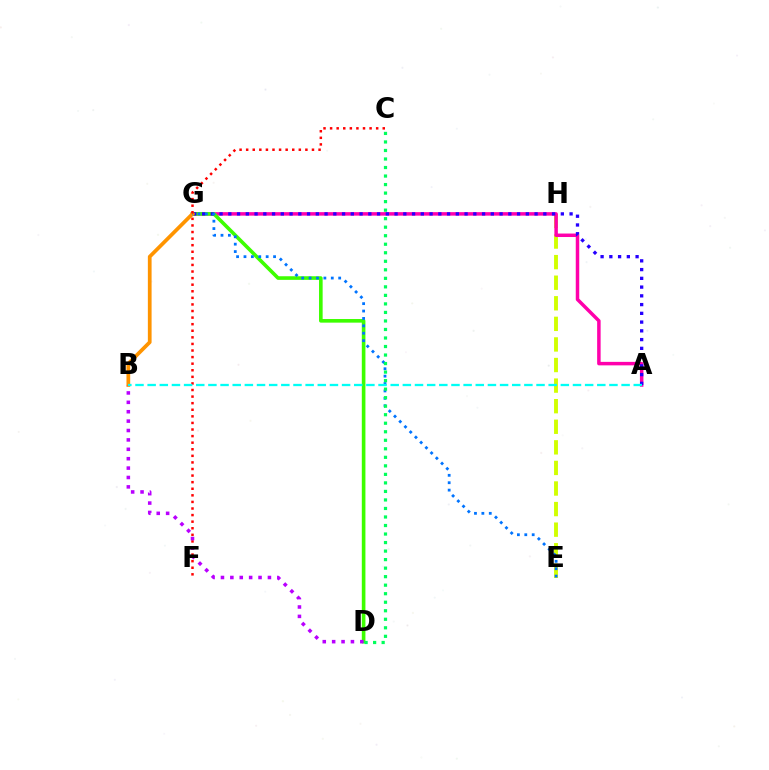{('E', 'H'): [{'color': '#d1ff00', 'line_style': 'dashed', 'thickness': 2.8}], ('A', 'G'): [{'color': '#ff00ac', 'line_style': 'solid', 'thickness': 2.51}, {'color': '#2500ff', 'line_style': 'dotted', 'thickness': 2.38}], ('D', 'G'): [{'color': '#3dff00', 'line_style': 'solid', 'thickness': 2.6}], ('B', 'G'): [{'color': '#ff9400', 'line_style': 'solid', 'thickness': 2.69}], ('E', 'G'): [{'color': '#0074ff', 'line_style': 'dotted', 'thickness': 2.01}], ('C', 'D'): [{'color': '#00ff5c', 'line_style': 'dotted', 'thickness': 2.32}], ('C', 'F'): [{'color': '#ff0000', 'line_style': 'dotted', 'thickness': 1.79}], ('B', 'D'): [{'color': '#b900ff', 'line_style': 'dotted', 'thickness': 2.55}], ('A', 'B'): [{'color': '#00fff6', 'line_style': 'dashed', 'thickness': 1.65}]}